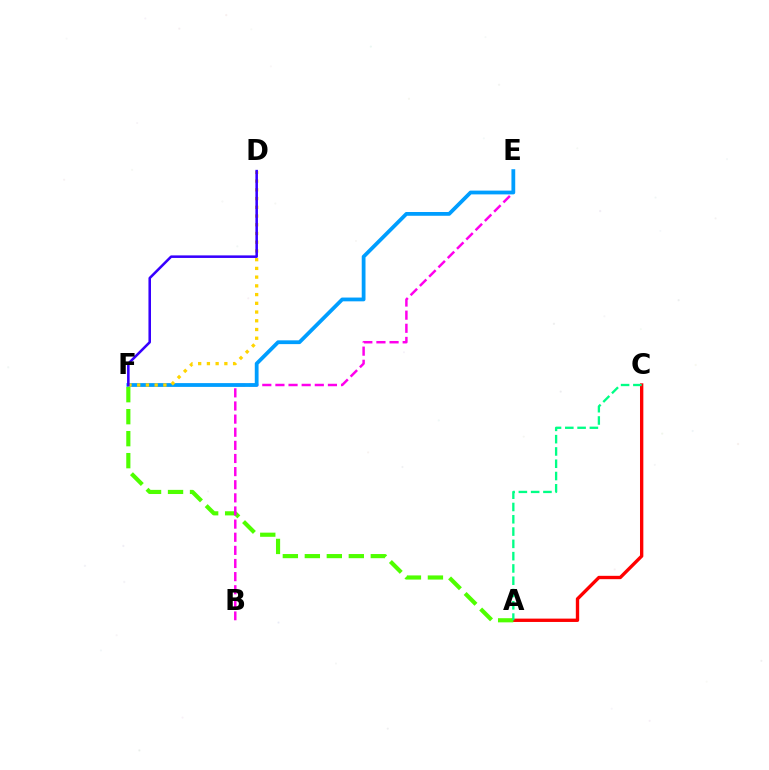{('A', 'C'): [{'color': '#ff0000', 'line_style': 'solid', 'thickness': 2.41}, {'color': '#00ff86', 'line_style': 'dashed', 'thickness': 1.67}], ('A', 'F'): [{'color': '#4fff00', 'line_style': 'dashed', 'thickness': 2.99}], ('B', 'E'): [{'color': '#ff00ed', 'line_style': 'dashed', 'thickness': 1.78}], ('E', 'F'): [{'color': '#009eff', 'line_style': 'solid', 'thickness': 2.72}], ('D', 'F'): [{'color': '#ffd500', 'line_style': 'dotted', 'thickness': 2.37}, {'color': '#3700ff', 'line_style': 'solid', 'thickness': 1.83}]}